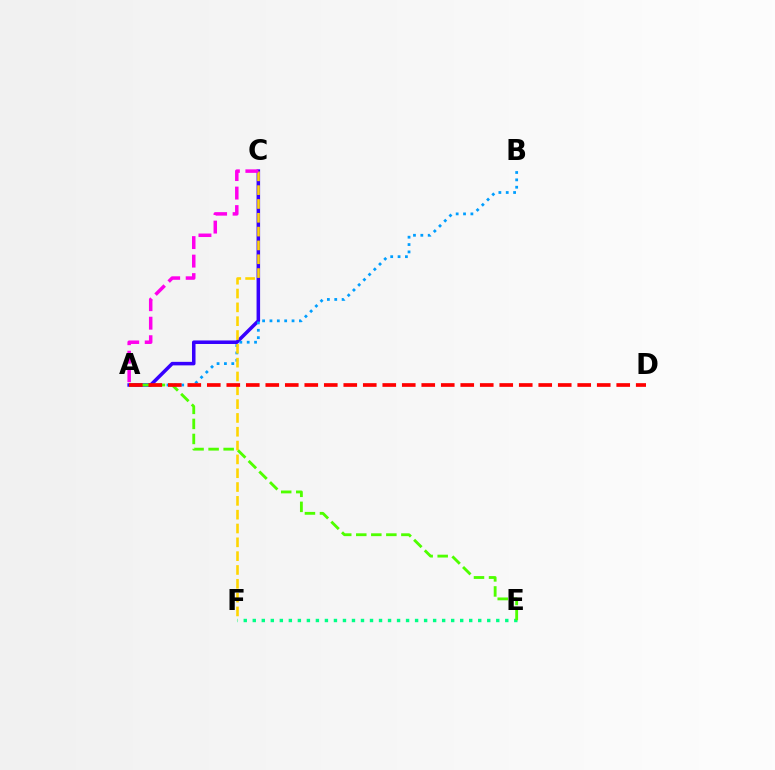{('A', 'C'): [{'color': '#3700ff', 'line_style': 'solid', 'thickness': 2.54}, {'color': '#ff00ed', 'line_style': 'dashed', 'thickness': 2.52}], ('A', 'B'): [{'color': '#009eff', 'line_style': 'dotted', 'thickness': 2.0}], ('E', 'F'): [{'color': '#00ff86', 'line_style': 'dotted', 'thickness': 2.45}], ('C', 'F'): [{'color': '#ffd500', 'line_style': 'dashed', 'thickness': 1.88}], ('A', 'E'): [{'color': '#4fff00', 'line_style': 'dashed', 'thickness': 2.04}], ('A', 'D'): [{'color': '#ff0000', 'line_style': 'dashed', 'thickness': 2.65}]}